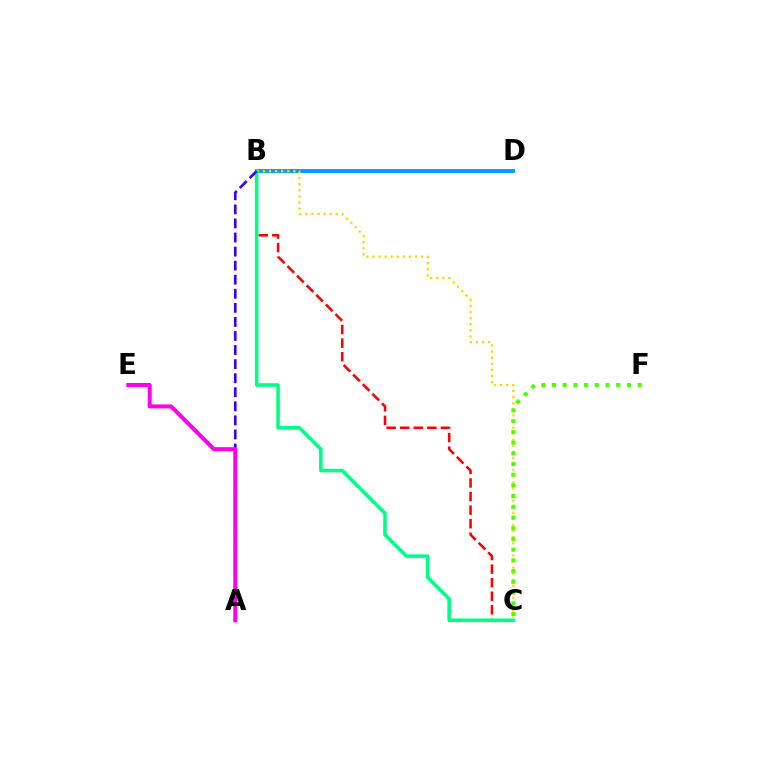{('B', 'C'): [{'color': '#ff0000', 'line_style': 'dashed', 'thickness': 1.84}, {'color': '#ffd500', 'line_style': 'dotted', 'thickness': 1.65}, {'color': '#00ff86', 'line_style': 'solid', 'thickness': 2.58}], ('B', 'D'): [{'color': '#009eff', 'line_style': 'solid', 'thickness': 2.82}], ('A', 'B'): [{'color': '#3700ff', 'line_style': 'dashed', 'thickness': 1.91}], ('C', 'F'): [{'color': '#4fff00', 'line_style': 'dotted', 'thickness': 2.91}], ('A', 'E'): [{'color': '#ff00ed', 'line_style': 'solid', 'thickness': 2.89}]}